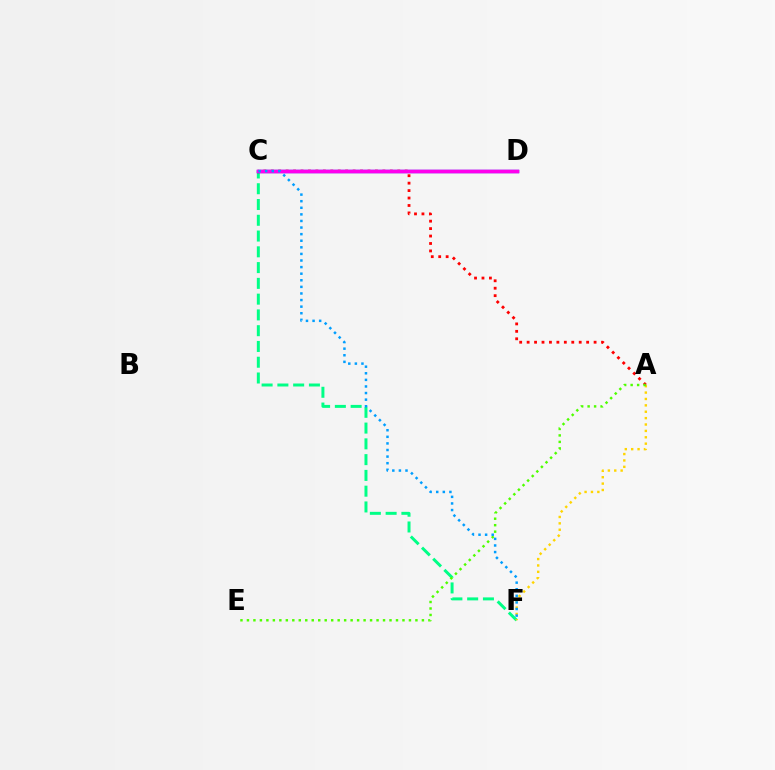{('C', 'F'): [{'color': '#00ff86', 'line_style': 'dashed', 'thickness': 2.14}, {'color': '#009eff', 'line_style': 'dotted', 'thickness': 1.79}], ('A', 'F'): [{'color': '#ffd500', 'line_style': 'dotted', 'thickness': 1.73}], ('A', 'C'): [{'color': '#ff0000', 'line_style': 'dotted', 'thickness': 2.02}], ('C', 'D'): [{'color': '#3700ff', 'line_style': 'solid', 'thickness': 2.44}, {'color': '#ff00ed', 'line_style': 'solid', 'thickness': 2.51}], ('A', 'E'): [{'color': '#4fff00', 'line_style': 'dotted', 'thickness': 1.76}]}